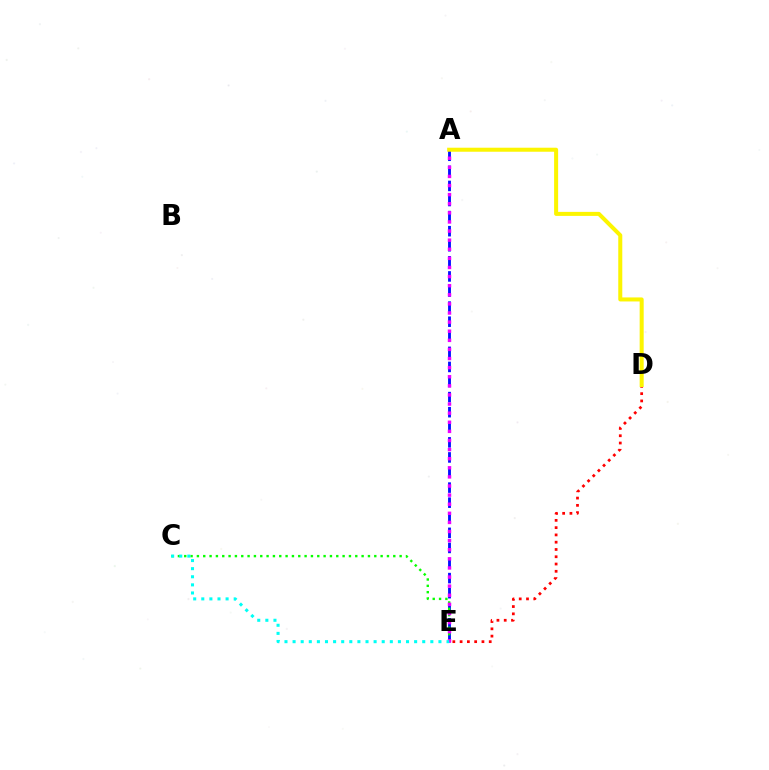{('D', 'E'): [{'color': '#ff0000', 'line_style': 'dotted', 'thickness': 1.98}], ('A', 'E'): [{'color': '#0010ff', 'line_style': 'dashed', 'thickness': 2.05}, {'color': '#ee00ff', 'line_style': 'dotted', 'thickness': 2.47}], ('C', 'E'): [{'color': '#08ff00', 'line_style': 'dotted', 'thickness': 1.72}, {'color': '#00fff6', 'line_style': 'dotted', 'thickness': 2.2}], ('A', 'D'): [{'color': '#fcf500', 'line_style': 'solid', 'thickness': 2.9}]}